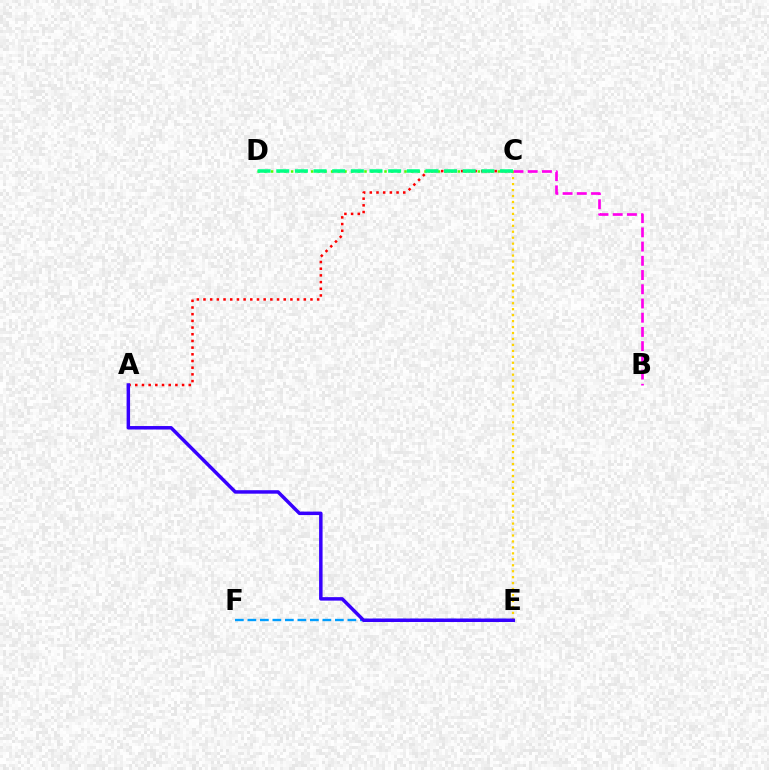{('C', 'E'): [{'color': '#ffd500', 'line_style': 'dotted', 'thickness': 1.62}], ('B', 'C'): [{'color': '#ff00ed', 'line_style': 'dashed', 'thickness': 1.93}], ('E', 'F'): [{'color': '#009eff', 'line_style': 'dashed', 'thickness': 1.7}], ('C', 'D'): [{'color': '#4fff00', 'line_style': 'dotted', 'thickness': 1.81}, {'color': '#00ff86', 'line_style': 'dashed', 'thickness': 2.53}], ('A', 'C'): [{'color': '#ff0000', 'line_style': 'dotted', 'thickness': 1.82}], ('A', 'E'): [{'color': '#3700ff', 'line_style': 'solid', 'thickness': 2.5}]}